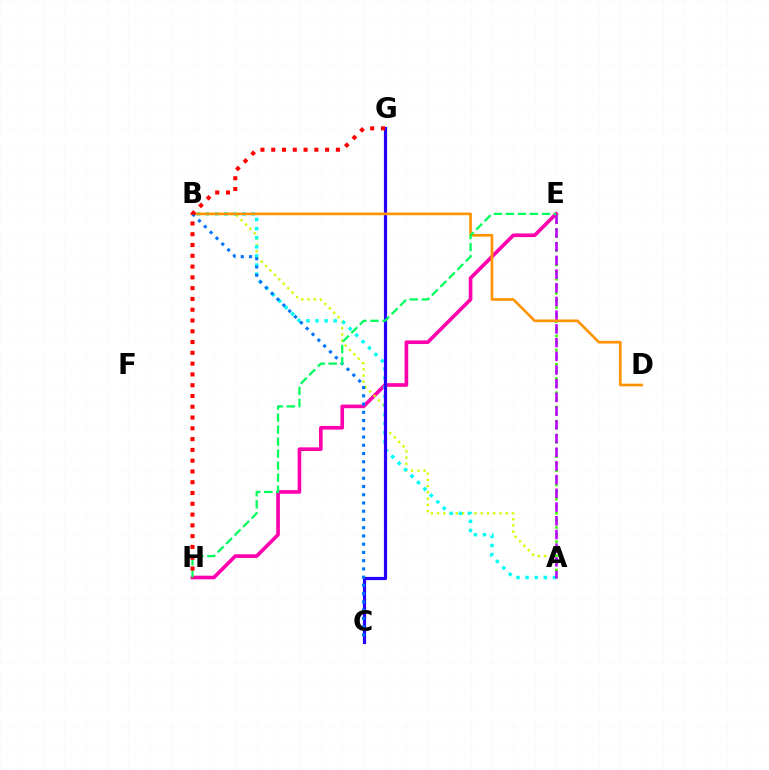{('E', 'H'): [{'color': '#ff00ac', 'line_style': 'solid', 'thickness': 2.62}, {'color': '#00ff5c', 'line_style': 'dashed', 'thickness': 1.63}], ('A', 'B'): [{'color': '#d1ff00', 'line_style': 'dotted', 'thickness': 1.7}, {'color': '#00fff6', 'line_style': 'dotted', 'thickness': 2.47}], ('A', 'E'): [{'color': '#3dff00', 'line_style': 'dotted', 'thickness': 1.93}, {'color': '#b900ff', 'line_style': 'dashed', 'thickness': 1.86}], ('C', 'G'): [{'color': '#2500ff', 'line_style': 'solid', 'thickness': 2.3}], ('B', 'D'): [{'color': '#ff9400', 'line_style': 'solid', 'thickness': 1.92}], ('B', 'C'): [{'color': '#0074ff', 'line_style': 'dotted', 'thickness': 2.24}], ('G', 'H'): [{'color': '#ff0000', 'line_style': 'dotted', 'thickness': 2.93}]}